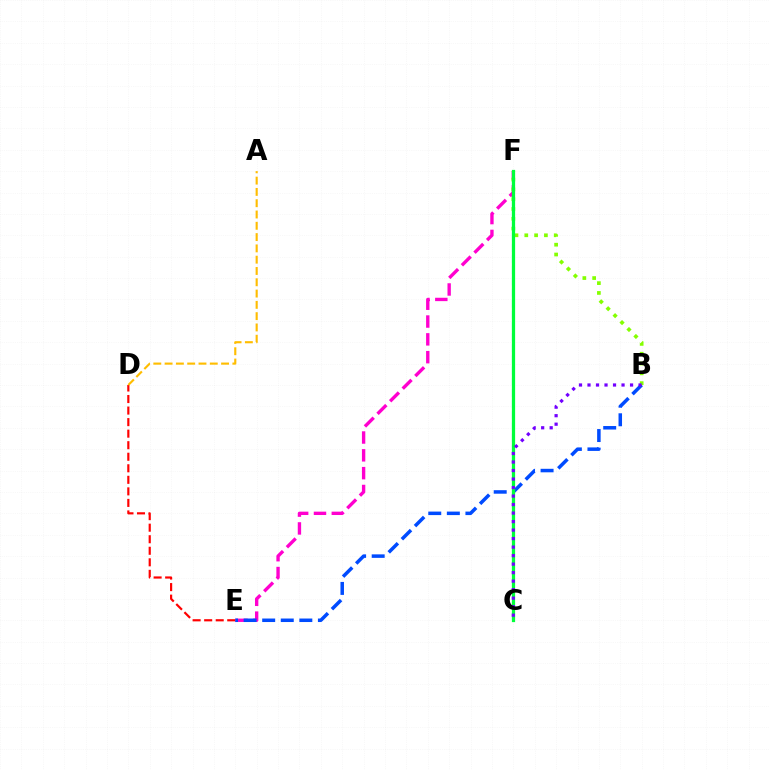{('E', 'F'): [{'color': '#ff00cf', 'line_style': 'dashed', 'thickness': 2.42}], ('C', 'F'): [{'color': '#00fff6', 'line_style': 'dashed', 'thickness': 1.52}, {'color': '#00ff39', 'line_style': 'solid', 'thickness': 2.33}], ('D', 'E'): [{'color': '#ff0000', 'line_style': 'dashed', 'thickness': 1.57}], ('B', 'E'): [{'color': '#004bff', 'line_style': 'dashed', 'thickness': 2.52}], ('A', 'D'): [{'color': '#ffbd00', 'line_style': 'dashed', 'thickness': 1.53}], ('B', 'F'): [{'color': '#84ff00', 'line_style': 'dotted', 'thickness': 2.67}], ('B', 'C'): [{'color': '#7200ff', 'line_style': 'dotted', 'thickness': 2.31}]}